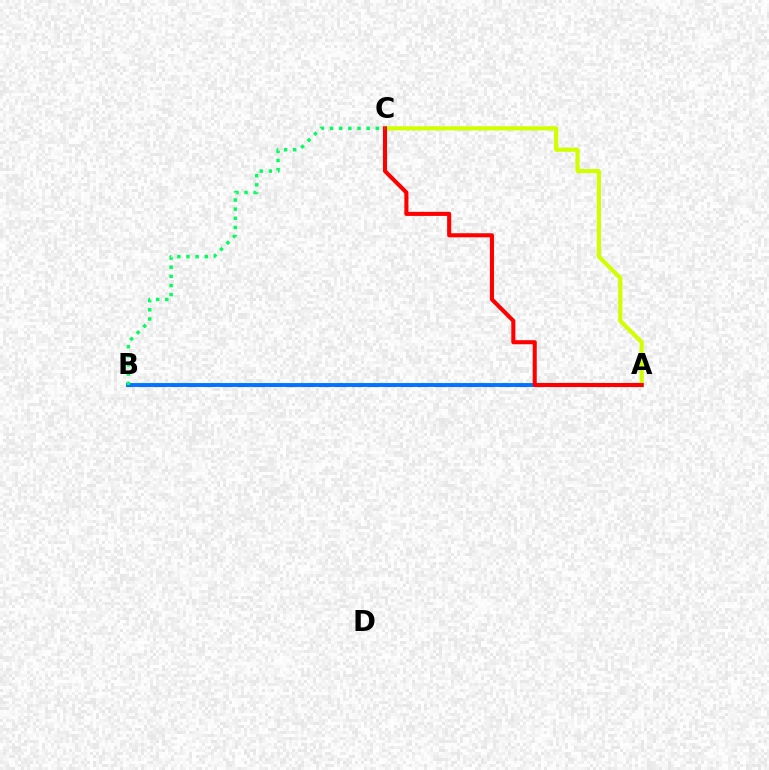{('A', 'B'): [{'color': '#b900ff', 'line_style': 'dashed', 'thickness': 2.23}, {'color': '#0074ff', 'line_style': 'solid', 'thickness': 2.79}], ('A', 'C'): [{'color': '#d1ff00', 'line_style': 'solid', 'thickness': 2.98}, {'color': '#ff0000', 'line_style': 'solid', 'thickness': 2.94}], ('B', 'C'): [{'color': '#00ff5c', 'line_style': 'dotted', 'thickness': 2.48}]}